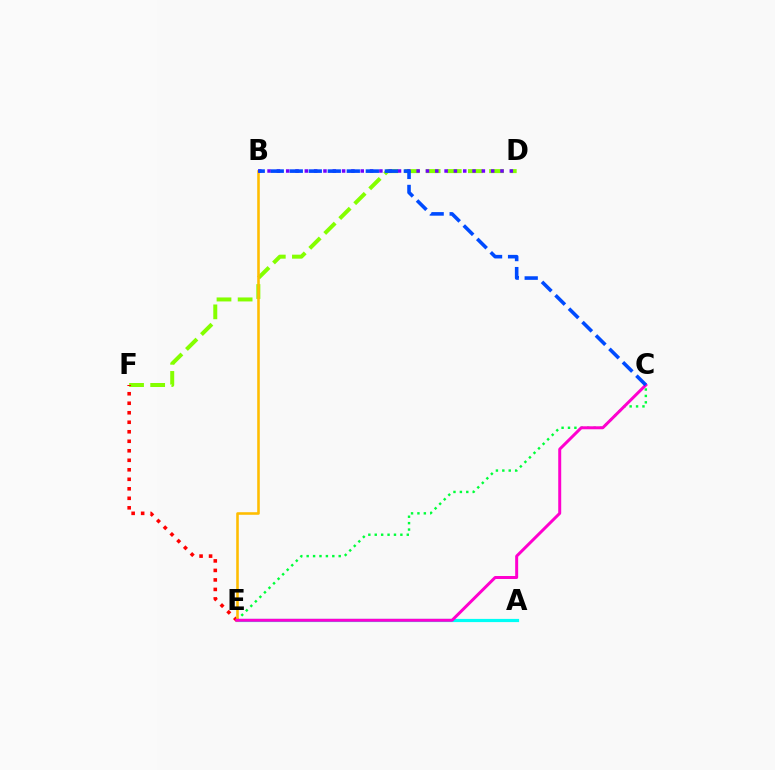{('D', 'F'): [{'color': '#84ff00', 'line_style': 'dashed', 'thickness': 2.87}], ('E', 'F'): [{'color': '#ff0000', 'line_style': 'dotted', 'thickness': 2.58}], ('C', 'E'): [{'color': '#00ff39', 'line_style': 'dotted', 'thickness': 1.74}, {'color': '#ff00cf', 'line_style': 'solid', 'thickness': 2.14}], ('A', 'E'): [{'color': '#00fff6', 'line_style': 'solid', 'thickness': 2.29}], ('B', 'E'): [{'color': '#ffbd00', 'line_style': 'solid', 'thickness': 1.86}], ('B', 'D'): [{'color': '#7200ff', 'line_style': 'dotted', 'thickness': 2.53}], ('B', 'C'): [{'color': '#004bff', 'line_style': 'dashed', 'thickness': 2.58}]}